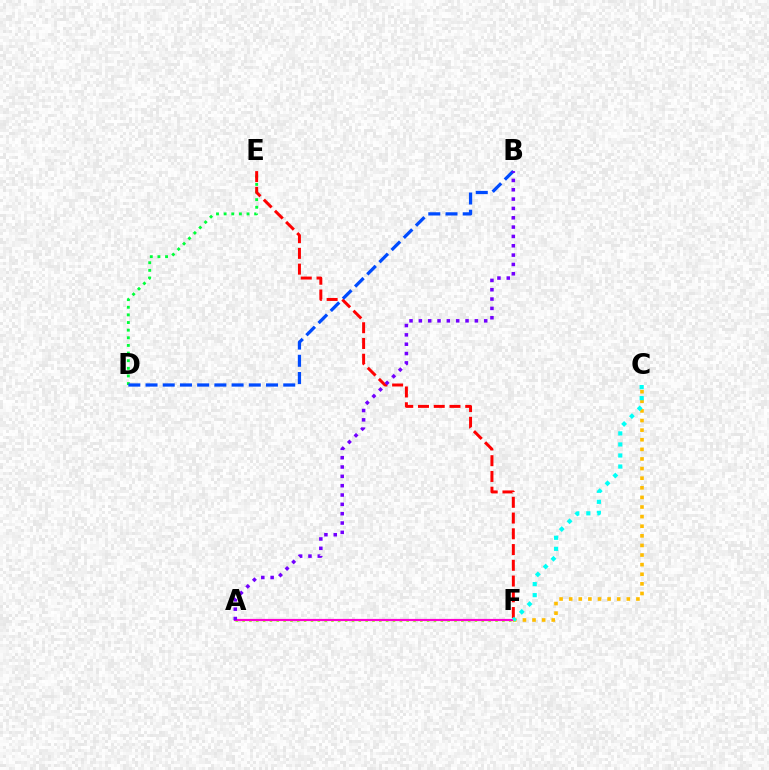{('A', 'F'): [{'color': '#84ff00', 'line_style': 'dotted', 'thickness': 1.86}, {'color': '#ff00cf', 'line_style': 'solid', 'thickness': 1.58}], ('D', 'E'): [{'color': '#00ff39', 'line_style': 'dotted', 'thickness': 2.07}], ('E', 'F'): [{'color': '#ff0000', 'line_style': 'dashed', 'thickness': 2.14}], ('B', 'D'): [{'color': '#004bff', 'line_style': 'dashed', 'thickness': 2.34}], ('C', 'F'): [{'color': '#ffbd00', 'line_style': 'dotted', 'thickness': 2.61}, {'color': '#00fff6', 'line_style': 'dotted', 'thickness': 3.0}], ('A', 'B'): [{'color': '#7200ff', 'line_style': 'dotted', 'thickness': 2.54}]}